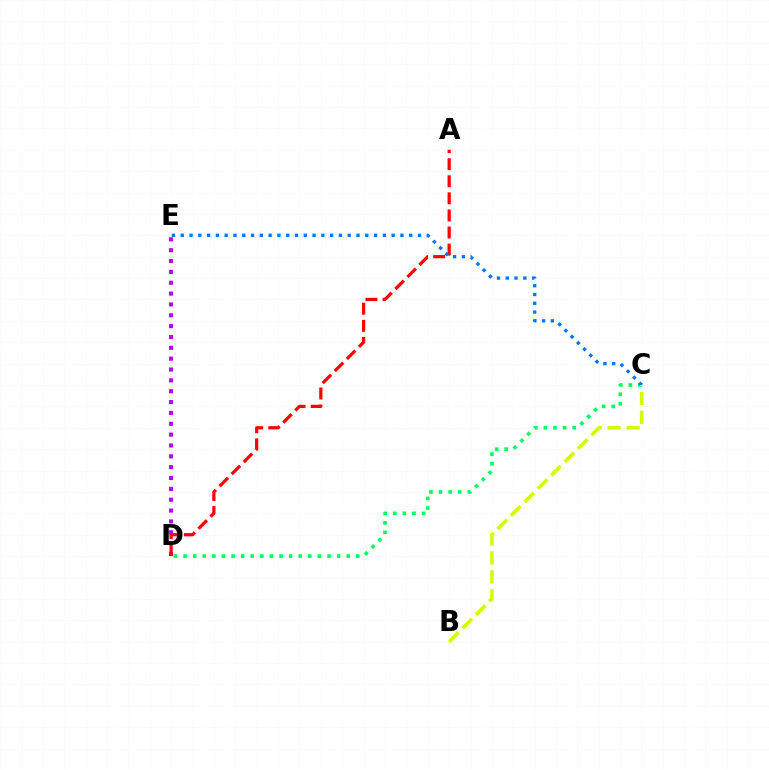{('D', 'E'): [{'color': '#b900ff', 'line_style': 'dotted', 'thickness': 2.95}], ('C', 'D'): [{'color': '#00ff5c', 'line_style': 'dotted', 'thickness': 2.61}], ('A', 'D'): [{'color': '#ff0000', 'line_style': 'dashed', 'thickness': 2.32}], ('C', 'E'): [{'color': '#0074ff', 'line_style': 'dotted', 'thickness': 2.39}], ('B', 'C'): [{'color': '#d1ff00', 'line_style': 'dashed', 'thickness': 2.58}]}